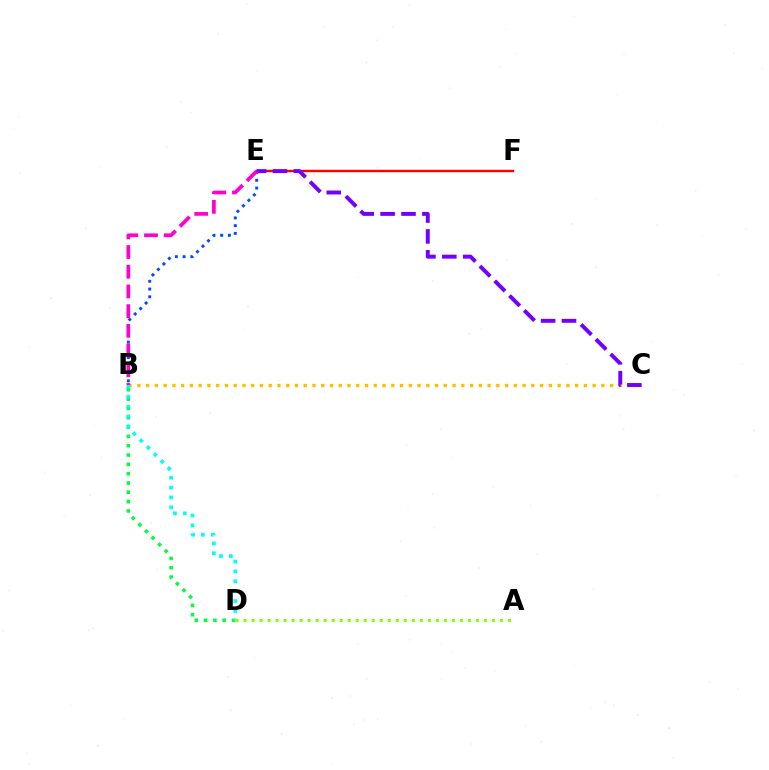{('E', 'F'): [{'color': '#ff0000', 'line_style': 'solid', 'thickness': 1.71}], ('B', 'E'): [{'color': '#004bff', 'line_style': 'dotted', 'thickness': 2.1}, {'color': '#ff00cf', 'line_style': 'dashed', 'thickness': 2.68}], ('B', 'D'): [{'color': '#00ff39', 'line_style': 'dotted', 'thickness': 2.53}, {'color': '#00fff6', 'line_style': 'dotted', 'thickness': 2.68}], ('B', 'C'): [{'color': '#ffbd00', 'line_style': 'dotted', 'thickness': 2.38}], ('C', 'E'): [{'color': '#7200ff', 'line_style': 'dashed', 'thickness': 2.84}], ('A', 'D'): [{'color': '#84ff00', 'line_style': 'dotted', 'thickness': 2.18}]}